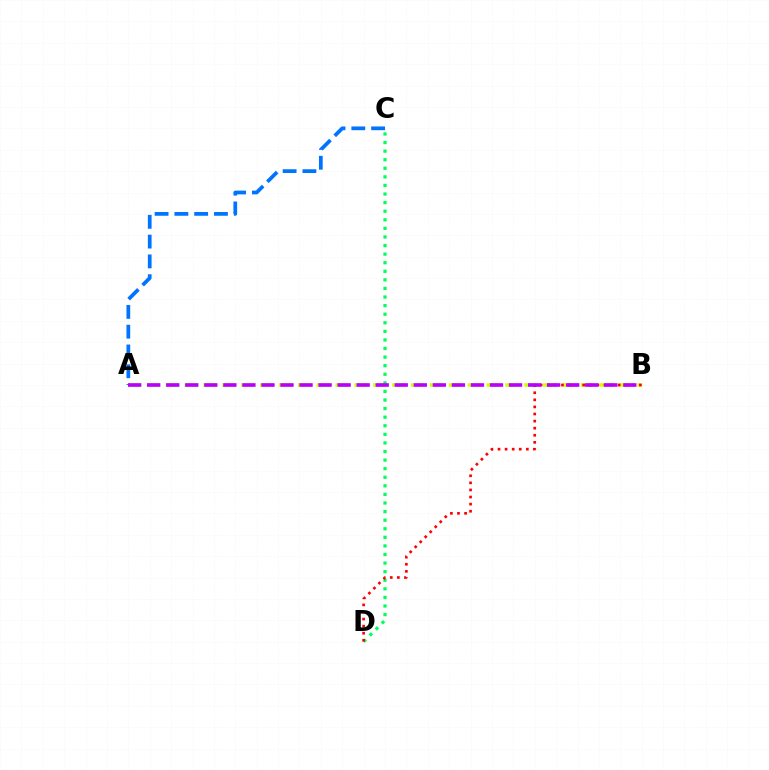{('A', 'B'): [{'color': '#d1ff00', 'line_style': 'dashed', 'thickness': 2.56}, {'color': '#b900ff', 'line_style': 'dashed', 'thickness': 2.59}], ('C', 'D'): [{'color': '#00ff5c', 'line_style': 'dotted', 'thickness': 2.33}], ('B', 'D'): [{'color': '#ff0000', 'line_style': 'dotted', 'thickness': 1.93}], ('A', 'C'): [{'color': '#0074ff', 'line_style': 'dashed', 'thickness': 2.69}]}